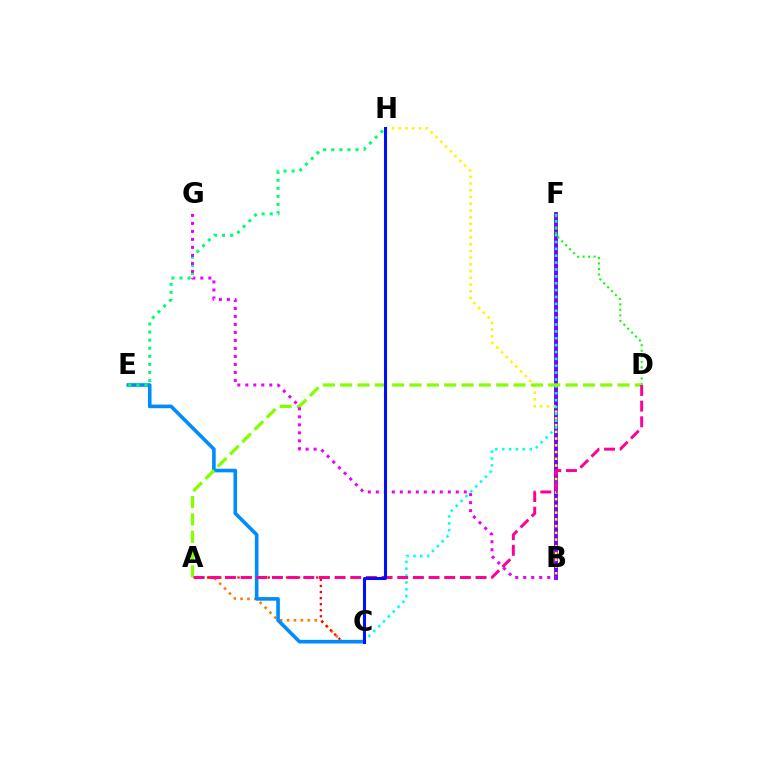{('B', 'F'): [{'color': '#7200ff', 'line_style': 'solid', 'thickness': 2.79}], ('A', 'C'): [{'color': '#ff7c00', 'line_style': 'dotted', 'thickness': 1.88}, {'color': '#ff0000', 'line_style': 'dotted', 'thickness': 1.65}], ('C', 'E'): [{'color': '#008cff', 'line_style': 'solid', 'thickness': 2.61}], ('E', 'H'): [{'color': '#00ff74', 'line_style': 'dotted', 'thickness': 2.2}], ('B', 'H'): [{'color': '#fcf500', 'line_style': 'dotted', 'thickness': 1.83}], ('C', 'F'): [{'color': '#00fff6', 'line_style': 'dotted', 'thickness': 1.87}], ('D', 'F'): [{'color': '#08ff00', 'line_style': 'dotted', 'thickness': 1.5}], ('A', 'D'): [{'color': '#84ff00', 'line_style': 'dashed', 'thickness': 2.36}, {'color': '#ff0094', 'line_style': 'dashed', 'thickness': 2.13}], ('B', 'G'): [{'color': '#ee00ff', 'line_style': 'dotted', 'thickness': 2.17}], ('C', 'H'): [{'color': '#0010ff', 'line_style': 'solid', 'thickness': 2.2}]}